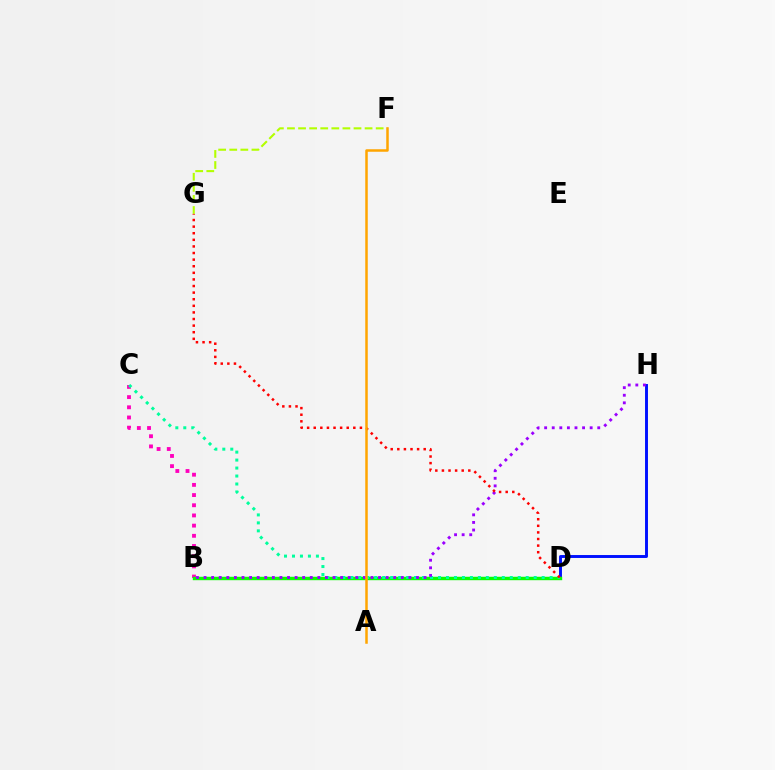{('D', 'H'): [{'color': '#0010ff', 'line_style': 'solid', 'thickness': 2.11}], ('F', 'G'): [{'color': '#b3ff00', 'line_style': 'dashed', 'thickness': 1.51}], ('B', 'C'): [{'color': '#ff00bd', 'line_style': 'dotted', 'thickness': 2.77}], ('B', 'D'): [{'color': '#00b5ff', 'line_style': 'solid', 'thickness': 1.5}, {'color': '#08ff00', 'line_style': 'solid', 'thickness': 2.44}], ('C', 'D'): [{'color': '#00ff9d', 'line_style': 'dotted', 'thickness': 2.17}], ('B', 'H'): [{'color': '#9b00ff', 'line_style': 'dotted', 'thickness': 2.06}], ('D', 'G'): [{'color': '#ff0000', 'line_style': 'dotted', 'thickness': 1.79}], ('A', 'F'): [{'color': '#ffa500', 'line_style': 'solid', 'thickness': 1.81}]}